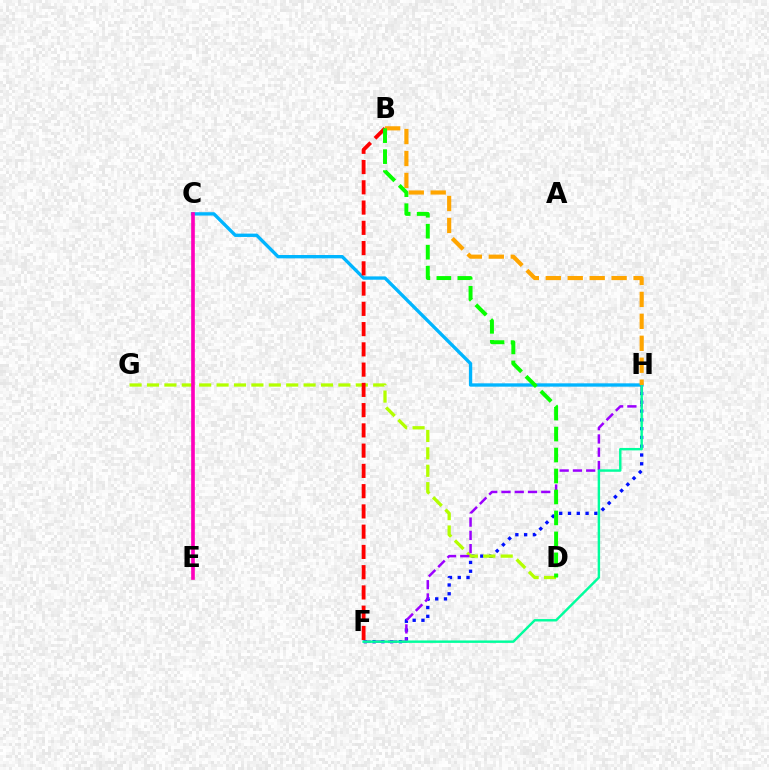{('F', 'H'): [{'color': '#0010ff', 'line_style': 'dotted', 'thickness': 2.39}, {'color': '#9b00ff', 'line_style': 'dashed', 'thickness': 1.8}, {'color': '#00ff9d', 'line_style': 'solid', 'thickness': 1.75}], ('C', 'H'): [{'color': '#00b5ff', 'line_style': 'solid', 'thickness': 2.4}], ('D', 'G'): [{'color': '#b3ff00', 'line_style': 'dashed', 'thickness': 2.36}], ('B', 'F'): [{'color': '#ff0000', 'line_style': 'dashed', 'thickness': 2.75}], ('B', 'H'): [{'color': '#ffa500', 'line_style': 'dashed', 'thickness': 2.98}], ('C', 'E'): [{'color': '#ff00bd', 'line_style': 'solid', 'thickness': 2.62}], ('B', 'D'): [{'color': '#08ff00', 'line_style': 'dashed', 'thickness': 2.85}]}